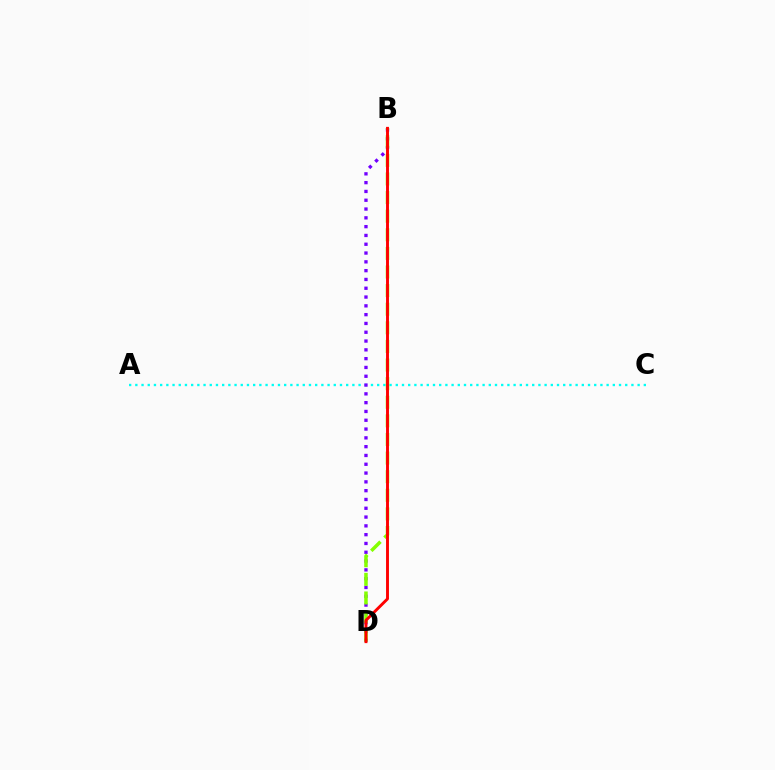{('A', 'C'): [{'color': '#00fff6', 'line_style': 'dotted', 'thickness': 1.68}], ('B', 'D'): [{'color': '#7200ff', 'line_style': 'dotted', 'thickness': 2.39}, {'color': '#84ff00', 'line_style': 'dashed', 'thickness': 2.53}, {'color': '#ff0000', 'line_style': 'solid', 'thickness': 2.09}]}